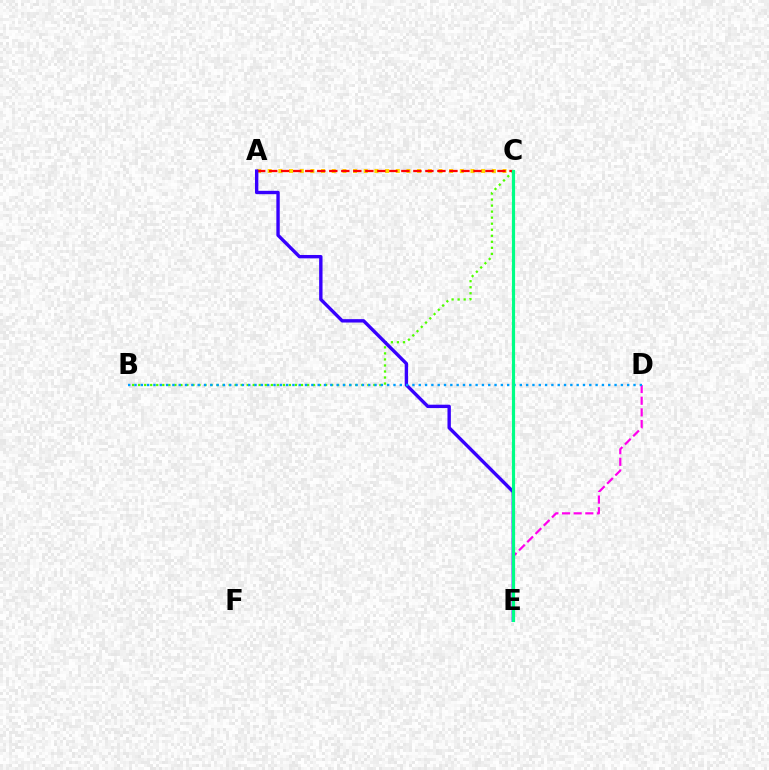{('A', 'C'): [{'color': '#ffd500', 'line_style': 'dotted', 'thickness': 2.9}, {'color': '#ff0000', 'line_style': 'dashed', 'thickness': 1.63}], ('B', 'C'): [{'color': '#4fff00', 'line_style': 'dotted', 'thickness': 1.64}], ('D', 'E'): [{'color': '#ff00ed', 'line_style': 'dashed', 'thickness': 1.58}], ('A', 'E'): [{'color': '#3700ff', 'line_style': 'solid', 'thickness': 2.44}], ('B', 'D'): [{'color': '#009eff', 'line_style': 'dotted', 'thickness': 1.72}], ('C', 'E'): [{'color': '#00ff86', 'line_style': 'solid', 'thickness': 2.28}]}